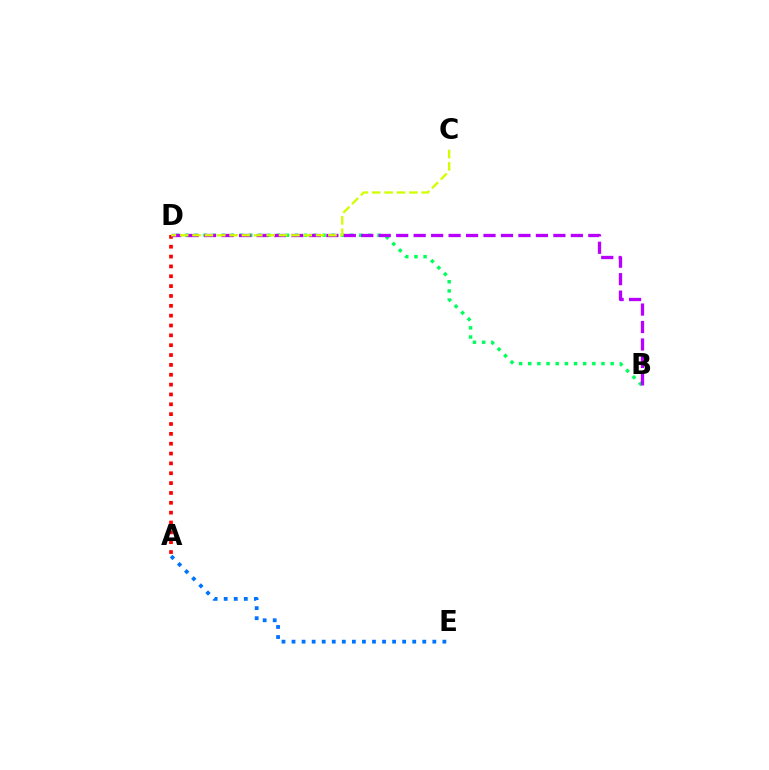{('A', 'E'): [{'color': '#0074ff', 'line_style': 'dotted', 'thickness': 2.73}], ('B', 'D'): [{'color': '#00ff5c', 'line_style': 'dotted', 'thickness': 2.49}, {'color': '#b900ff', 'line_style': 'dashed', 'thickness': 2.37}], ('A', 'D'): [{'color': '#ff0000', 'line_style': 'dotted', 'thickness': 2.68}], ('C', 'D'): [{'color': '#d1ff00', 'line_style': 'dashed', 'thickness': 1.68}]}